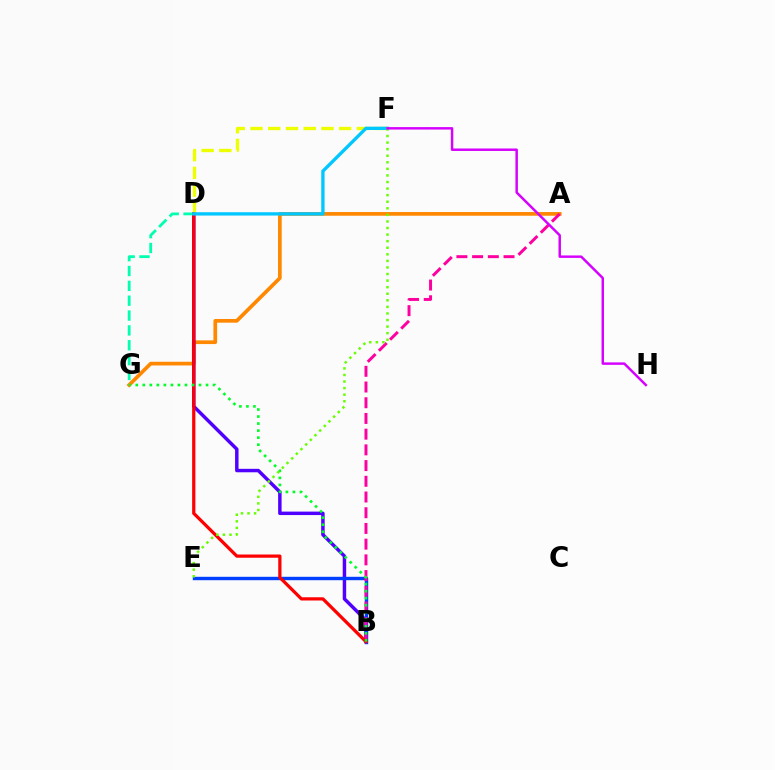{('A', 'G'): [{'color': '#ff8800', 'line_style': 'solid', 'thickness': 2.66}], ('B', 'D'): [{'color': '#4f00ff', 'line_style': 'solid', 'thickness': 2.49}, {'color': '#ff0000', 'line_style': 'solid', 'thickness': 2.33}], ('B', 'E'): [{'color': '#003fff', 'line_style': 'solid', 'thickness': 2.45}], ('D', 'F'): [{'color': '#eeff00', 'line_style': 'dashed', 'thickness': 2.41}, {'color': '#00c7ff', 'line_style': 'solid', 'thickness': 2.39}], ('D', 'G'): [{'color': '#00ffaf', 'line_style': 'dashed', 'thickness': 2.02}], ('A', 'B'): [{'color': '#ff00a0', 'line_style': 'dashed', 'thickness': 2.13}], ('B', 'G'): [{'color': '#00ff27', 'line_style': 'dotted', 'thickness': 1.91}], ('E', 'F'): [{'color': '#66ff00', 'line_style': 'dotted', 'thickness': 1.79}], ('F', 'H'): [{'color': '#d600ff', 'line_style': 'solid', 'thickness': 1.77}]}